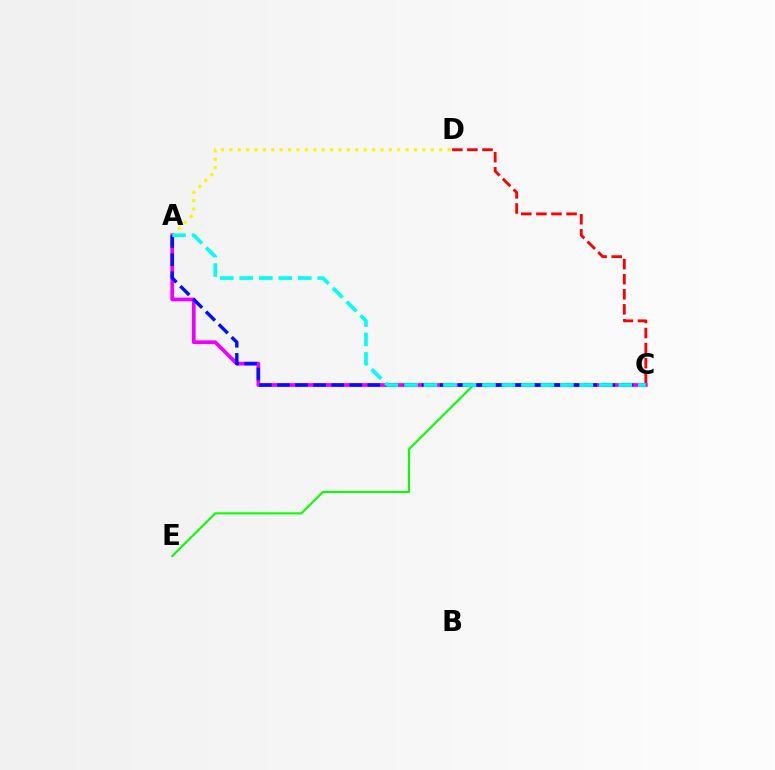{('C', 'D'): [{'color': '#ff0000', 'line_style': 'dashed', 'thickness': 2.05}], ('C', 'E'): [{'color': '#08ff00', 'line_style': 'solid', 'thickness': 1.51}], ('A', 'D'): [{'color': '#fcf500', 'line_style': 'dotted', 'thickness': 2.28}], ('A', 'C'): [{'color': '#ee00ff', 'line_style': 'solid', 'thickness': 2.69}, {'color': '#0010ff', 'line_style': 'dashed', 'thickness': 2.46}, {'color': '#00fff6', 'line_style': 'dashed', 'thickness': 2.65}]}